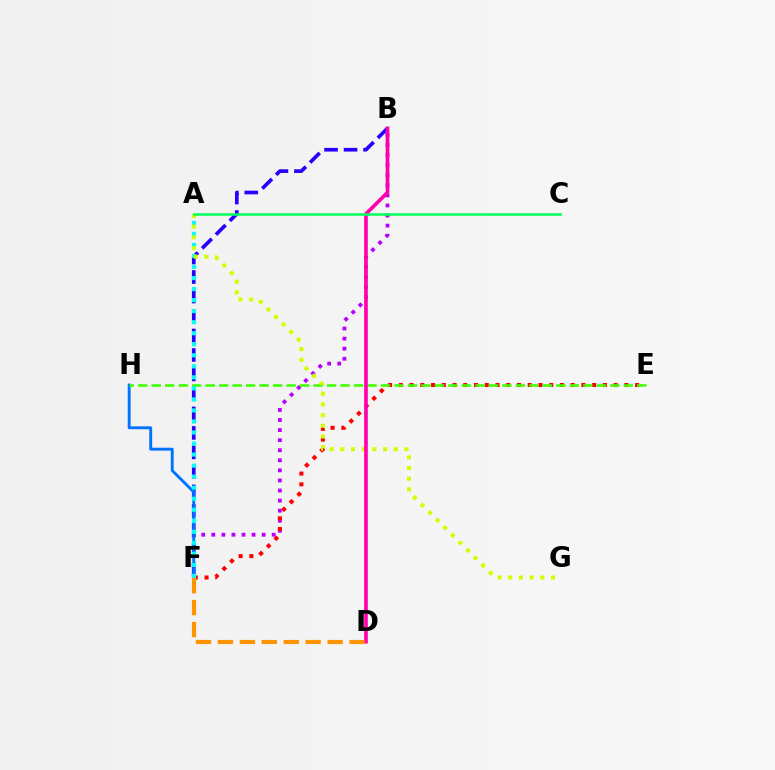{('B', 'F'): [{'color': '#b900ff', 'line_style': 'dotted', 'thickness': 2.74}, {'color': '#2500ff', 'line_style': 'dashed', 'thickness': 2.65}], ('E', 'F'): [{'color': '#ff0000', 'line_style': 'dotted', 'thickness': 2.92}], ('F', 'H'): [{'color': '#0074ff', 'line_style': 'solid', 'thickness': 2.09}], ('E', 'H'): [{'color': '#3dff00', 'line_style': 'dashed', 'thickness': 1.83}], ('A', 'F'): [{'color': '#00fff6', 'line_style': 'dotted', 'thickness': 3.0}], ('A', 'G'): [{'color': '#d1ff00', 'line_style': 'dotted', 'thickness': 2.91}], ('B', 'D'): [{'color': '#ff00ac', 'line_style': 'solid', 'thickness': 2.64}], ('D', 'F'): [{'color': '#ff9400', 'line_style': 'dashed', 'thickness': 2.98}], ('A', 'C'): [{'color': '#00ff5c', 'line_style': 'solid', 'thickness': 1.83}]}